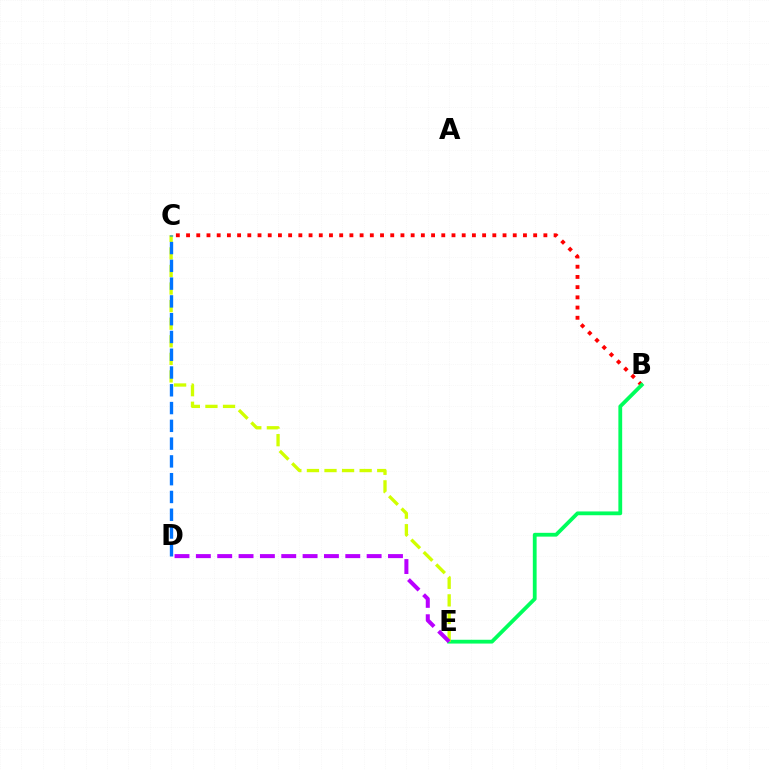{('B', 'C'): [{'color': '#ff0000', 'line_style': 'dotted', 'thickness': 2.77}], ('B', 'E'): [{'color': '#00ff5c', 'line_style': 'solid', 'thickness': 2.73}], ('C', 'E'): [{'color': '#d1ff00', 'line_style': 'dashed', 'thickness': 2.39}], ('C', 'D'): [{'color': '#0074ff', 'line_style': 'dashed', 'thickness': 2.42}], ('D', 'E'): [{'color': '#b900ff', 'line_style': 'dashed', 'thickness': 2.9}]}